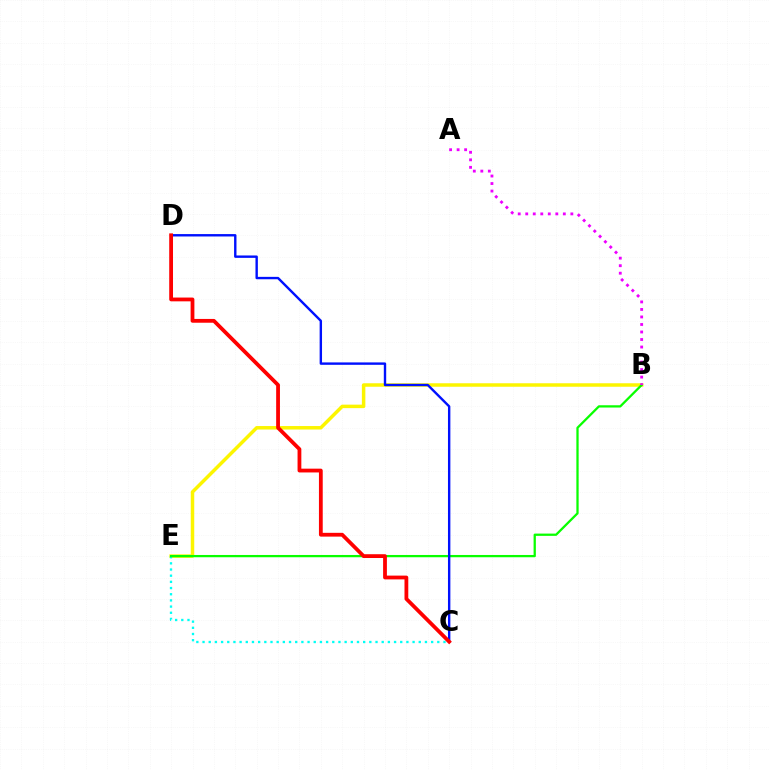{('B', 'E'): [{'color': '#fcf500', 'line_style': 'solid', 'thickness': 2.51}, {'color': '#08ff00', 'line_style': 'solid', 'thickness': 1.64}], ('C', 'E'): [{'color': '#00fff6', 'line_style': 'dotted', 'thickness': 1.68}], ('C', 'D'): [{'color': '#0010ff', 'line_style': 'solid', 'thickness': 1.72}, {'color': '#ff0000', 'line_style': 'solid', 'thickness': 2.73}], ('A', 'B'): [{'color': '#ee00ff', 'line_style': 'dotted', 'thickness': 2.04}]}